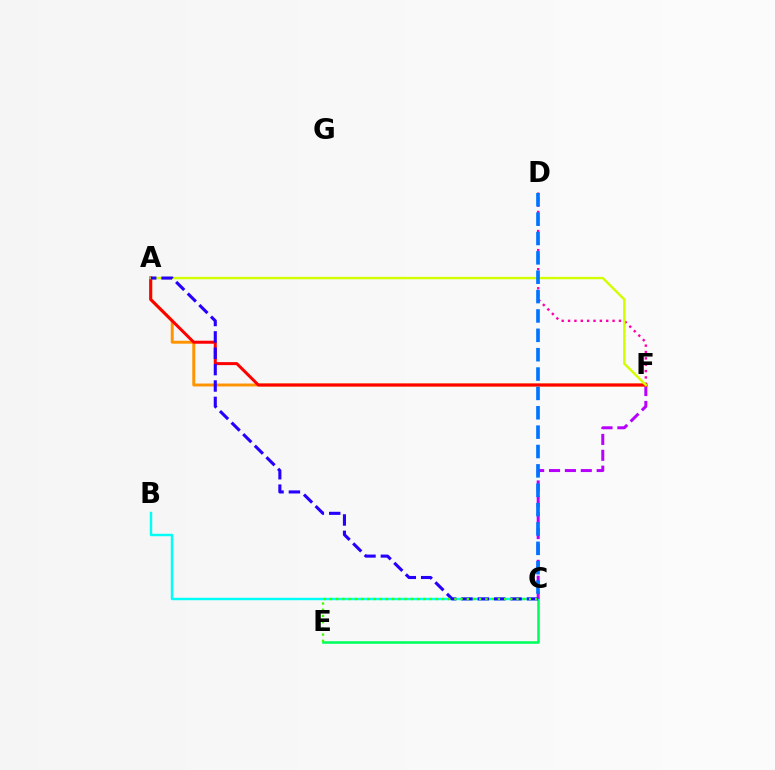{('D', 'F'): [{'color': '#ff00ac', 'line_style': 'dotted', 'thickness': 1.73}], ('C', 'E'): [{'color': '#00ff5c', 'line_style': 'solid', 'thickness': 1.85}, {'color': '#3dff00', 'line_style': 'dotted', 'thickness': 1.69}], ('B', 'C'): [{'color': '#00fff6', 'line_style': 'solid', 'thickness': 1.75}], ('C', 'F'): [{'color': '#b900ff', 'line_style': 'dashed', 'thickness': 2.16}], ('A', 'F'): [{'color': '#ff9400', 'line_style': 'solid', 'thickness': 2.12}, {'color': '#ff0000', 'line_style': 'solid', 'thickness': 2.16}, {'color': '#d1ff00', 'line_style': 'solid', 'thickness': 1.73}], ('A', 'C'): [{'color': '#2500ff', 'line_style': 'dashed', 'thickness': 2.22}], ('C', 'D'): [{'color': '#0074ff', 'line_style': 'dashed', 'thickness': 2.63}]}